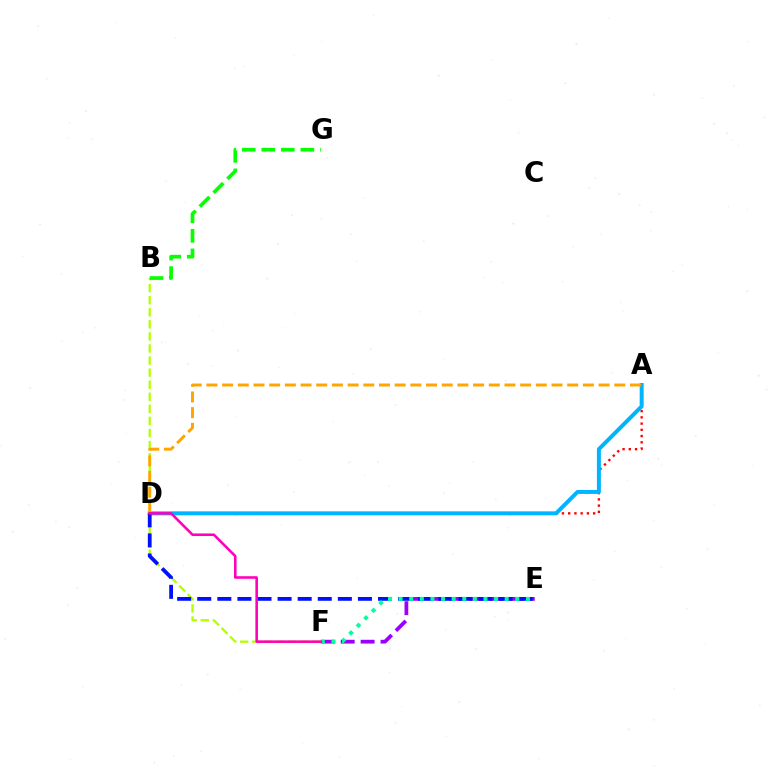{('B', 'F'): [{'color': '#b3ff00', 'line_style': 'dashed', 'thickness': 1.64}], ('B', 'G'): [{'color': '#08ff00', 'line_style': 'dashed', 'thickness': 2.66}], ('E', 'F'): [{'color': '#9b00ff', 'line_style': 'dashed', 'thickness': 2.7}, {'color': '#00ff9d', 'line_style': 'dotted', 'thickness': 2.88}], ('A', 'D'): [{'color': '#ff0000', 'line_style': 'dotted', 'thickness': 1.69}, {'color': '#00b5ff', 'line_style': 'solid', 'thickness': 2.87}, {'color': '#ffa500', 'line_style': 'dashed', 'thickness': 2.13}], ('D', 'E'): [{'color': '#0010ff', 'line_style': 'dashed', 'thickness': 2.73}], ('D', 'F'): [{'color': '#ff00bd', 'line_style': 'solid', 'thickness': 1.86}]}